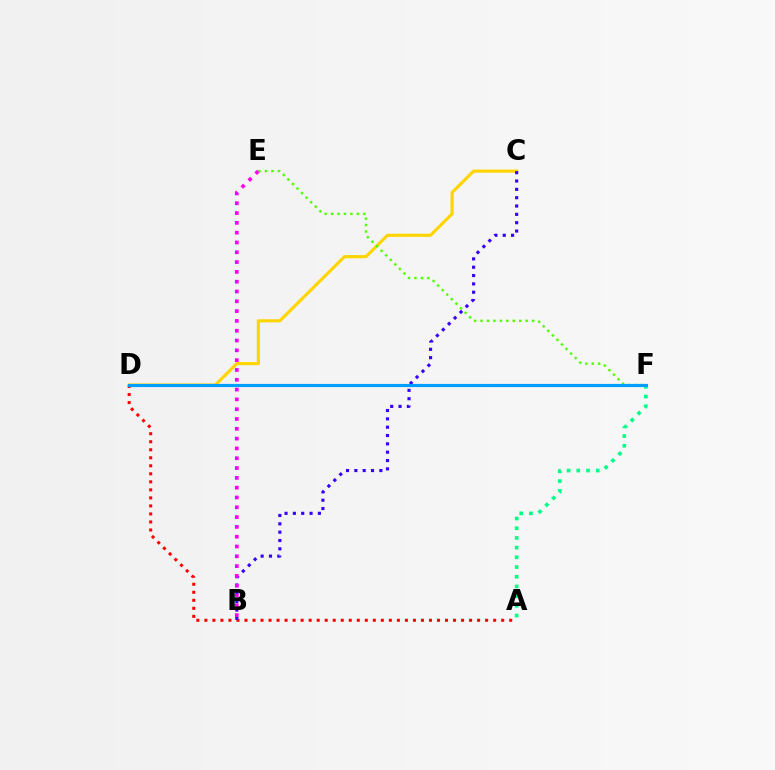{('A', 'F'): [{'color': '#00ff86', 'line_style': 'dotted', 'thickness': 2.64}], ('A', 'D'): [{'color': '#ff0000', 'line_style': 'dotted', 'thickness': 2.18}], ('C', 'D'): [{'color': '#ffd500', 'line_style': 'solid', 'thickness': 2.26}], ('E', 'F'): [{'color': '#4fff00', 'line_style': 'dotted', 'thickness': 1.75}], ('B', 'C'): [{'color': '#3700ff', 'line_style': 'dotted', 'thickness': 2.26}], ('D', 'F'): [{'color': '#009eff', 'line_style': 'solid', 'thickness': 2.29}], ('B', 'E'): [{'color': '#ff00ed', 'line_style': 'dotted', 'thickness': 2.66}]}